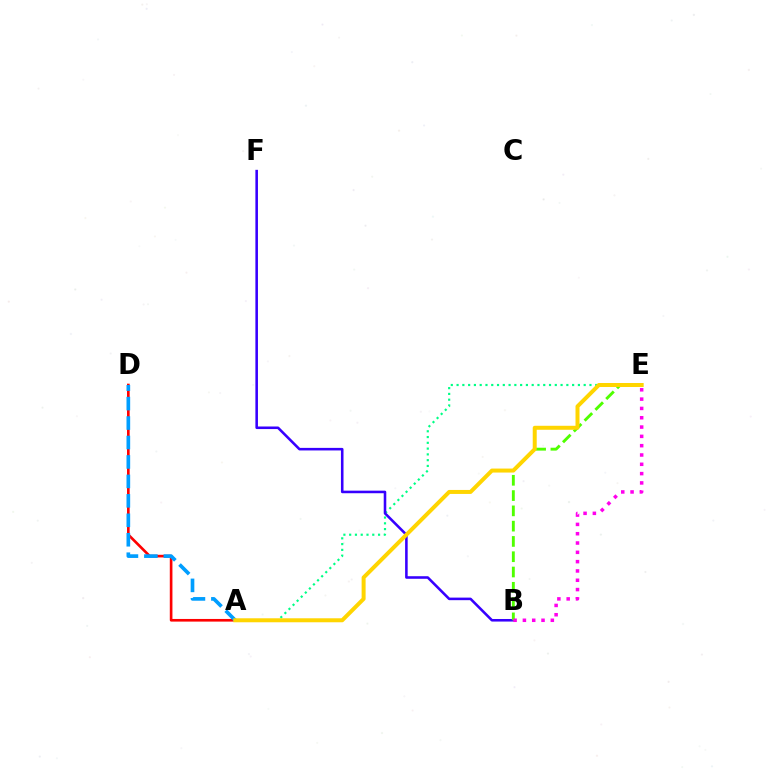{('A', 'D'): [{'color': '#ff0000', 'line_style': 'solid', 'thickness': 1.9}, {'color': '#009eff', 'line_style': 'dashed', 'thickness': 2.64}], ('A', 'E'): [{'color': '#00ff86', 'line_style': 'dotted', 'thickness': 1.57}, {'color': '#ffd500', 'line_style': 'solid', 'thickness': 2.87}], ('B', 'F'): [{'color': '#3700ff', 'line_style': 'solid', 'thickness': 1.85}], ('B', 'E'): [{'color': '#4fff00', 'line_style': 'dashed', 'thickness': 2.08}, {'color': '#ff00ed', 'line_style': 'dotted', 'thickness': 2.53}]}